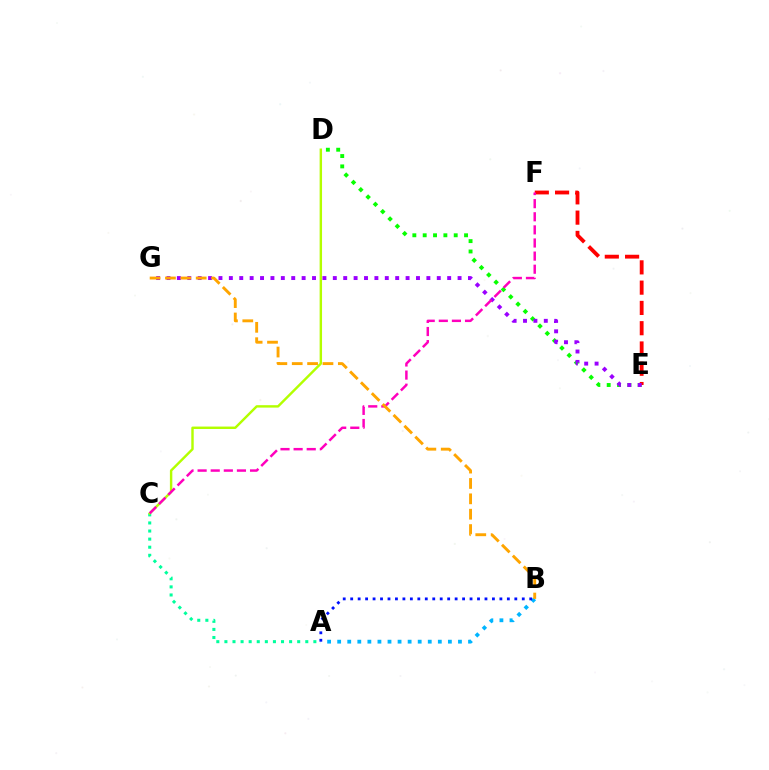{('D', 'E'): [{'color': '#08ff00', 'line_style': 'dotted', 'thickness': 2.81}], ('E', 'F'): [{'color': '#ff0000', 'line_style': 'dashed', 'thickness': 2.75}], ('E', 'G'): [{'color': '#9b00ff', 'line_style': 'dotted', 'thickness': 2.82}], ('A', 'C'): [{'color': '#00ff9d', 'line_style': 'dotted', 'thickness': 2.2}], ('C', 'D'): [{'color': '#b3ff00', 'line_style': 'solid', 'thickness': 1.75}], ('C', 'F'): [{'color': '#ff00bd', 'line_style': 'dashed', 'thickness': 1.78}], ('A', 'B'): [{'color': '#00b5ff', 'line_style': 'dotted', 'thickness': 2.73}, {'color': '#0010ff', 'line_style': 'dotted', 'thickness': 2.03}], ('B', 'G'): [{'color': '#ffa500', 'line_style': 'dashed', 'thickness': 2.09}]}